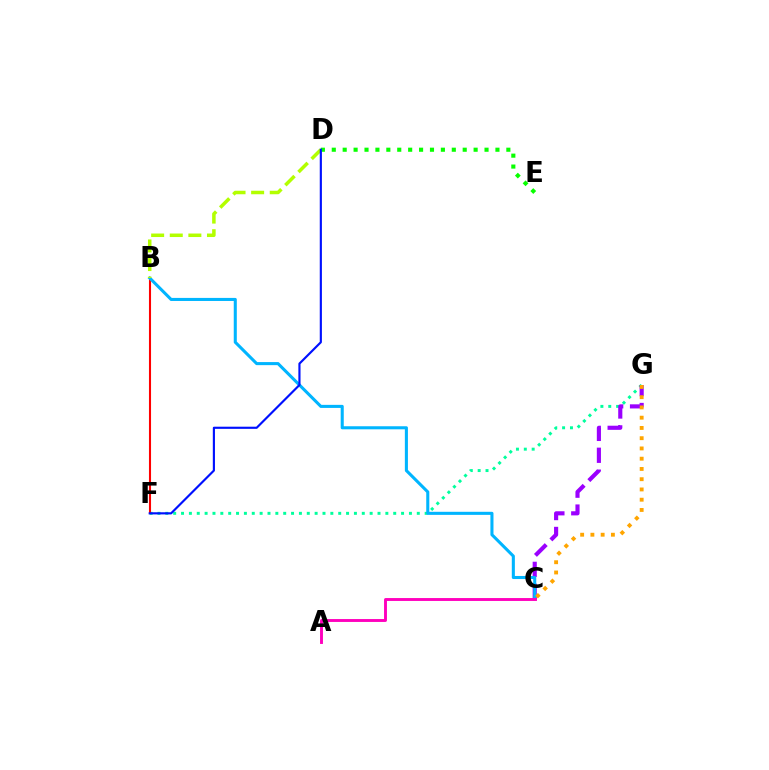{('F', 'G'): [{'color': '#00ff9d', 'line_style': 'dotted', 'thickness': 2.14}], ('D', 'E'): [{'color': '#08ff00', 'line_style': 'dotted', 'thickness': 2.96}], ('B', 'F'): [{'color': '#ff0000', 'line_style': 'solid', 'thickness': 1.5}], ('C', 'G'): [{'color': '#9b00ff', 'line_style': 'dashed', 'thickness': 2.97}, {'color': '#ffa500', 'line_style': 'dotted', 'thickness': 2.79}], ('B', 'C'): [{'color': '#00b5ff', 'line_style': 'solid', 'thickness': 2.21}], ('A', 'C'): [{'color': '#ff00bd', 'line_style': 'solid', 'thickness': 2.09}], ('B', 'D'): [{'color': '#b3ff00', 'line_style': 'dashed', 'thickness': 2.53}], ('D', 'F'): [{'color': '#0010ff', 'line_style': 'solid', 'thickness': 1.55}]}